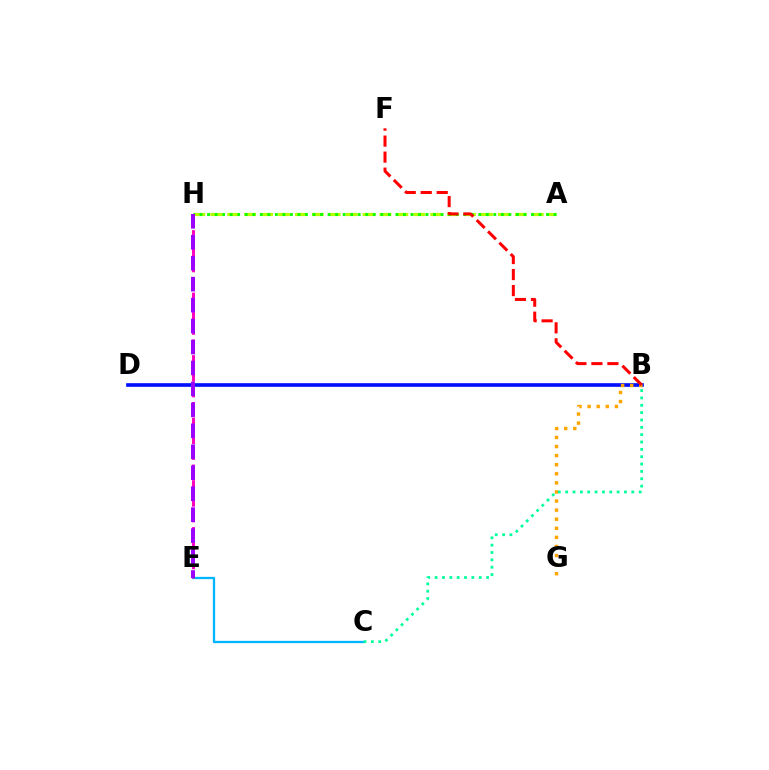{('A', 'H'): [{'color': '#b3ff00', 'line_style': 'dashed', 'thickness': 2.3}, {'color': '#08ff00', 'line_style': 'dotted', 'thickness': 2.05}], ('B', 'D'): [{'color': '#0010ff', 'line_style': 'solid', 'thickness': 2.63}], ('C', 'E'): [{'color': '#00b5ff', 'line_style': 'solid', 'thickness': 1.66}], ('E', 'H'): [{'color': '#ff00bd', 'line_style': 'dashed', 'thickness': 2.12}, {'color': '#9b00ff', 'line_style': 'dashed', 'thickness': 2.85}], ('B', 'G'): [{'color': '#ffa500', 'line_style': 'dotted', 'thickness': 2.47}], ('B', 'F'): [{'color': '#ff0000', 'line_style': 'dashed', 'thickness': 2.18}], ('B', 'C'): [{'color': '#00ff9d', 'line_style': 'dotted', 'thickness': 2.0}]}